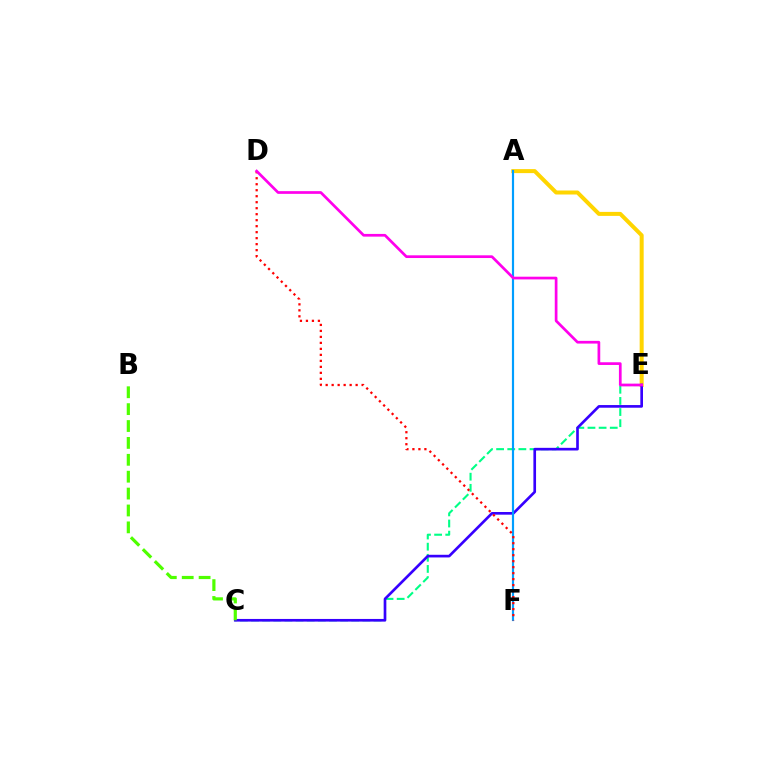{('A', 'E'): [{'color': '#ffd500', 'line_style': 'solid', 'thickness': 2.88}], ('C', 'E'): [{'color': '#00ff86', 'line_style': 'dashed', 'thickness': 1.51}, {'color': '#3700ff', 'line_style': 'solid', 'thickness': 1.91}], ('B', 'C'): [{'color': '#4fff00', 'line_style': 'dashed', 'thickness': 2.29}], ('A', 'F'): [{'color': '#009eff', 'line_style': 'solid', 'thickness': 1.56}], ('D', 'F'): [{'color': '#ff0000', 'line_style': 'dotted', 'thickness': 1.63}], ('D', 'E'): [{'color': '#ff00ed', 'line_style': 'solid', 'thickness': 1.95}]}